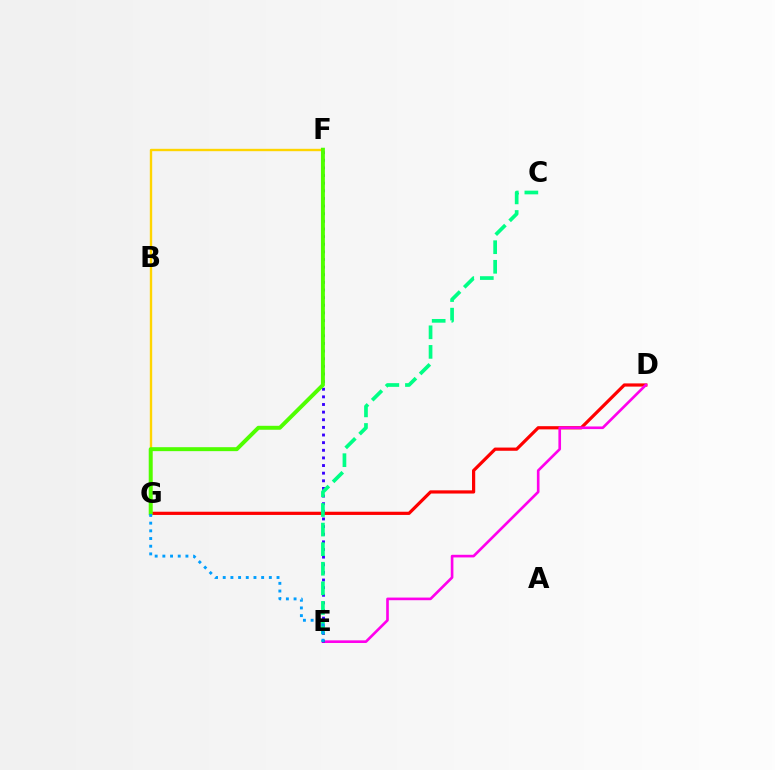{('D', 'G'): [{'color': '#ff0000', 'line_style': 'solid', 'thickness': 2.31}], ('D', 'E'): [{'color': '#ff00ed', 'line_style': 'solid', 'thickness': 1.9}], ('E', 'F'): [{'color': '#3700ff', 'line_style': 'dotted', 'thickness': 2.07}], ('C', 'E'): [{'color': '#00ff86', 'line_style': 'dashed', 'thickness': 2.66}], ('F', 'G'): [{'color': '#ffd500', 'line_style': 'solid', 'thickness': 1.71}, {'color': '#4fff00', 'line_style': 'solid', 'thickness': 2.85}], ('E', 'G'): [{'color': '#009eff', 'line_style': 'dotted', 'thickness': 2.09}]}